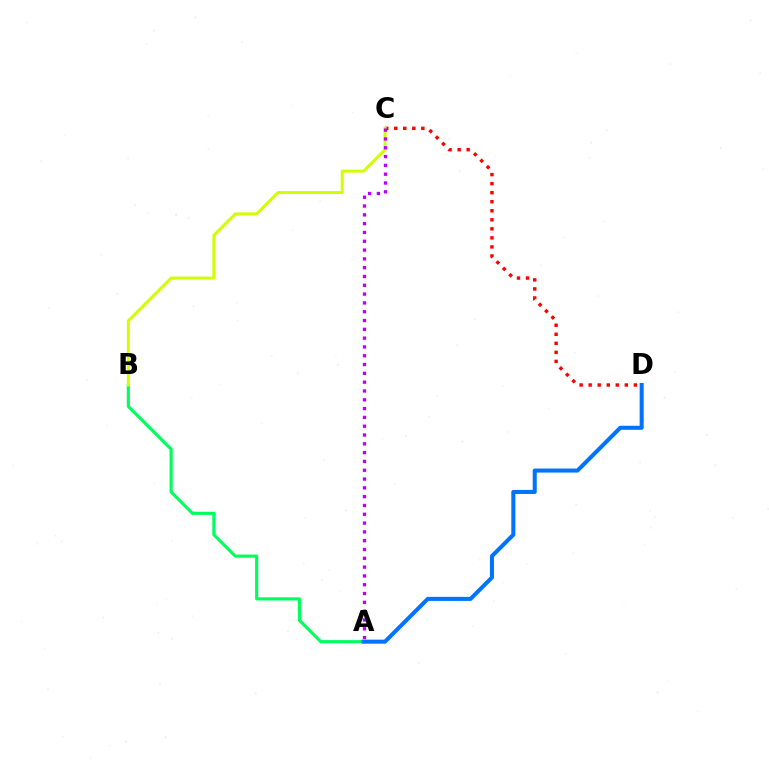{('A', 'B'): [{'color': '#00ff5c', 'line_style': 'solid', 'thickness': 2.26}], ('A', 'D'): [{'color': '#0074ff', 'line_style': 'solid', 'thickness': 2.91}], ('C', 'D'): [{'color': '#ff0000', 'line_style': 'dotted', 'thickness': 2.45}], ('B', 'C'): [{'color': '#d1ff00', 'line_style': 'solid', 'thickness': 2.15}], ('A', 'C'): [{'color': '#b900ff', 'line_style': 'dotted', 'thickness': 2.39}]}